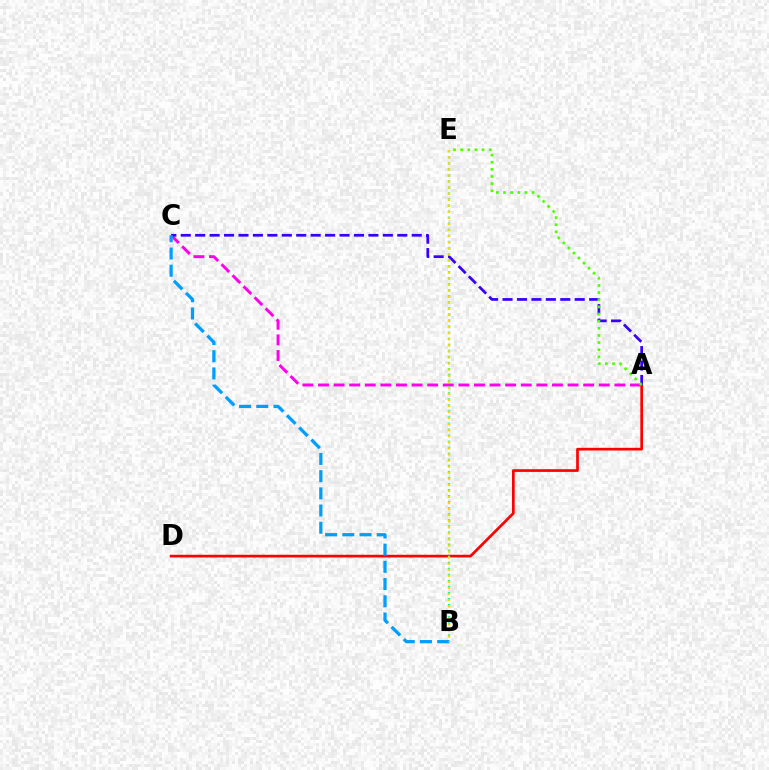{('A', 'C'): [{'color': '#ff00ed', 'line_style': 'dashed', 'thickness': 2.12}, {'color': '#3700ff', 'line_style': 'dashed', 'thickness': 1.96}], ('A', 'D'): [{'color': '#ff0000', 'line_style': 'solid', 'thickness': 1.94}], ('B', 'E'): [{'color': '#00ff86', 'line_style': 'dotted', 'thickness': 1.64}, {'color': '#ffd500', 'line_style': 'dotted', 'thickness': 1.65}], ('A', 'E'): [{'color': '#4fff00', 'line_style': 'dotted', 'thickness': 1.94}], ('B', 'C'): [{'color': '#009eff', 'line_style': 'dashed', 'thickness': 2.34}]}